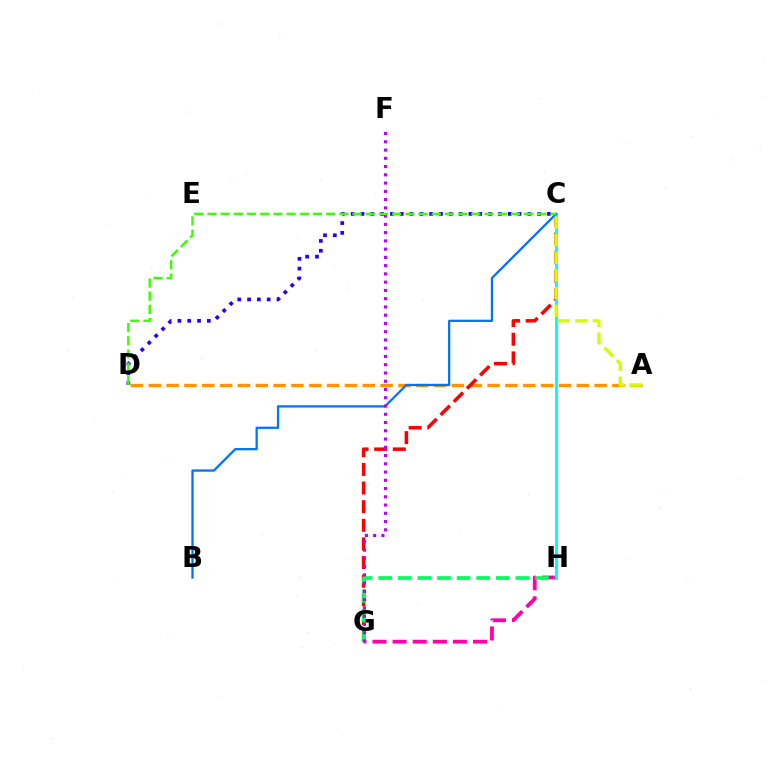{('A', 'D'): [{'color': '#ff9400', 'line_style': 'dashed', 'thickness': 2.42}], ('C', 'G'): [{'color': '#ff0000', 'line_style': 'dashed', 'thickness': 2.53}], ('C', 'D'): [{'color': '#2500ff', 'line_style': 'dotted', 'thickness': 2.67}, {'color': '#3dff00', 'line_style': 'dashed', 'thickness': 1.79}], ('G', 'H'): [{'color': '#ff00ac', 'line_style': 'dashed', 'thickness': 2.73}, {'color': '#00ff5c', 'line_style': 'dashed', 'thickness': 2.66}], ('C', 'H'): [{'color': '#00fff6', 'line_style': 'solid', 'thickness': 2.13}], ('B', 'C'): [{'color': '#0074ff', 'line_style': 'solid', 'thickness': 1.64}], ('F', 'G'): [{'color': '#b900ff', 'line_style': 'dotted', 'thickness': 2.24}], ('A', 'C'): [{'color': '#d1ff00', 'line_style': 'dashed', 'thickness': 2.4}]}